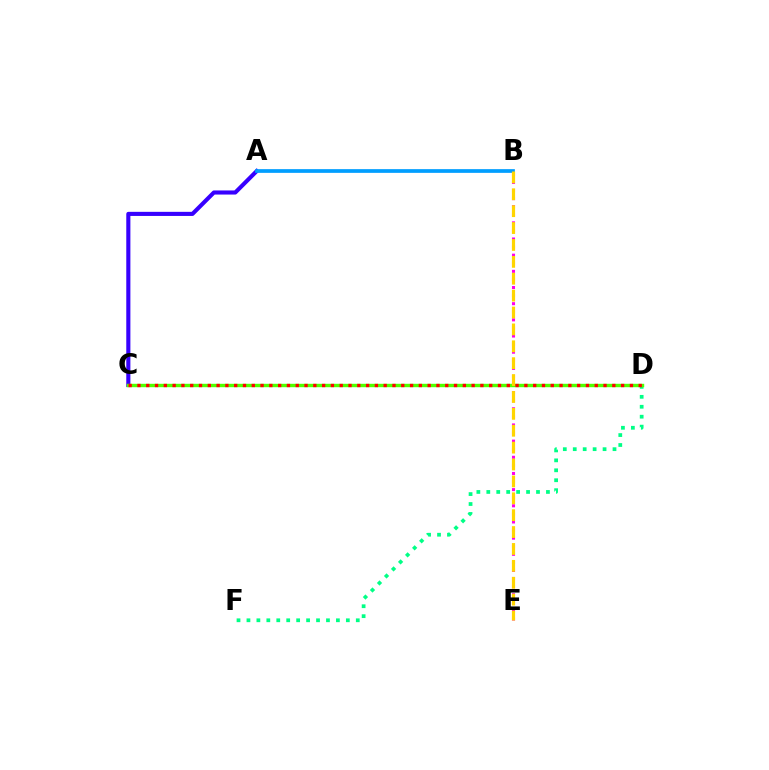{('A', 'C'): [{'color': '#3700ff', 'line_style': 'solid', 'thickness': 2.96}], ('B', 'E'): [{'color': '#ff00ed', 'line_style': 'dotted', 'thickness': 2.2}, {'color': '#ffd500', 'line_style': 'dashed', 'thickness': 2.29}], ('A', 'B'): [{'color': '#009eff', 'line_style': 'solid', 'thickness': 2.67}], ('D', 'F'): [{'color': '#00ff86', 'line_style': 'dotted', 'thickness': 2.7}], ('C', 'D'): [{'color': '#4fff00', 'line_style': 'solid', 'thickness': 2.46}, {'color': '#ff0000', 'line_style': 'dotted', 'thickness': 2.39}]}